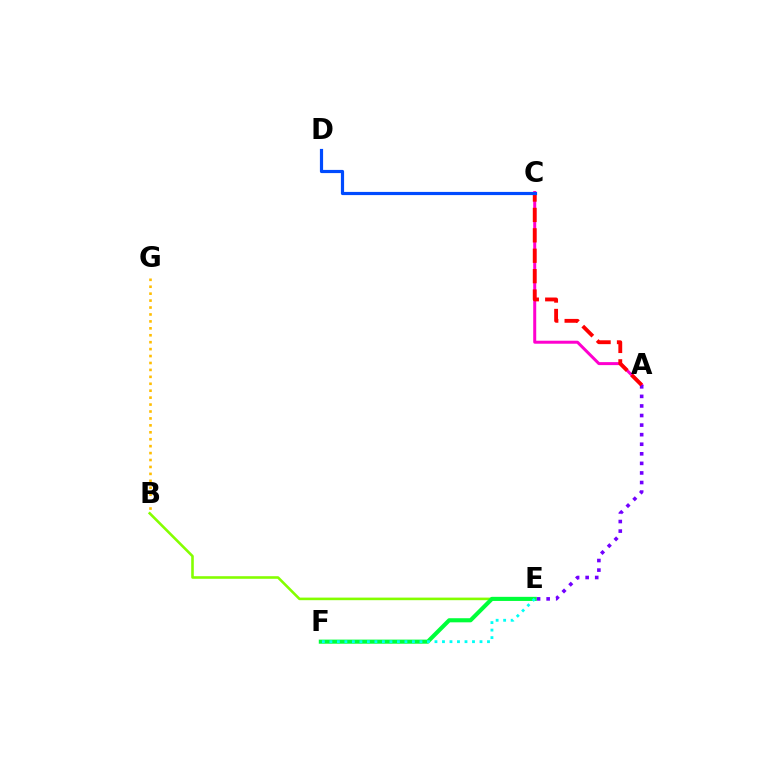{('B', 'E'): [{'color': '#84ff00', 'line_style': 'solid', 'thickness': 1.87}], ('A', 'C'): [{'color': '#ff00cf', 'line_style': 'solid', 'thickness': 2.16}, {'color': '#ff0000', 'line_style': 'dashed', 'thickness': 2.77}], ('B', 'G'): [{'color': '#ffbd00', 'line_style': 'dotted', 'thickness': 1.88}], ('E', 'F'): [{'color': '#00ff39', 'line_style': 'solid', 'thickness': 2.95}, {'color': '#00fff6', 'line_style': 'dotted', 'thickness': 2.04}], ('A', 'E'): [{'color': '#7200ff', 'line_style': 'dotted', 'thickness': 2.6}], ('C', 'D'): [{'color': '#004bff', 'line_style': 'solid', 'thickness': 2.29}]}